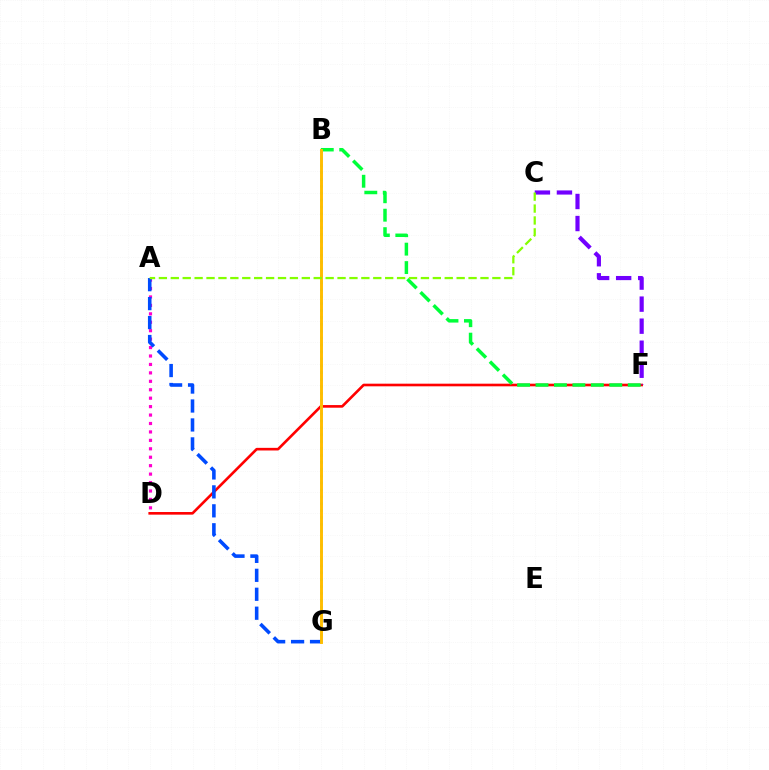{('A', 'D'): [{'color': '#ff00cf', 'line_style': 'dotted', 'thickness': 2.29}], ('D', 'F'): [{'color': '#ff0000', 'line_style': 'solid', 'thickness': 1.89}], ('C', 'F'): [{'color': '#7200ff', 'line_style': 'dashed', 'thickness': 2.99}], ('B', 'G'): [{'color': '#00fff6', 'line_style': 'dotted', 'thickness': 1.87}, {'color': '#ffbd00', 'line_style': 'solid', 'thickness': 2.1}], ('B', 'F'): [{'color': '#00ff39', 'line_style': 'dashed', 'thickness': 2.51}], ('A', 'G'): [{'color': '#004bff', 'line_style': 'dashed', 'thickness': 2.57}], ('A', 'C'): [{'color': '#84ff00', 'line_style': 'dashed', 'thickness': 1.62}]}